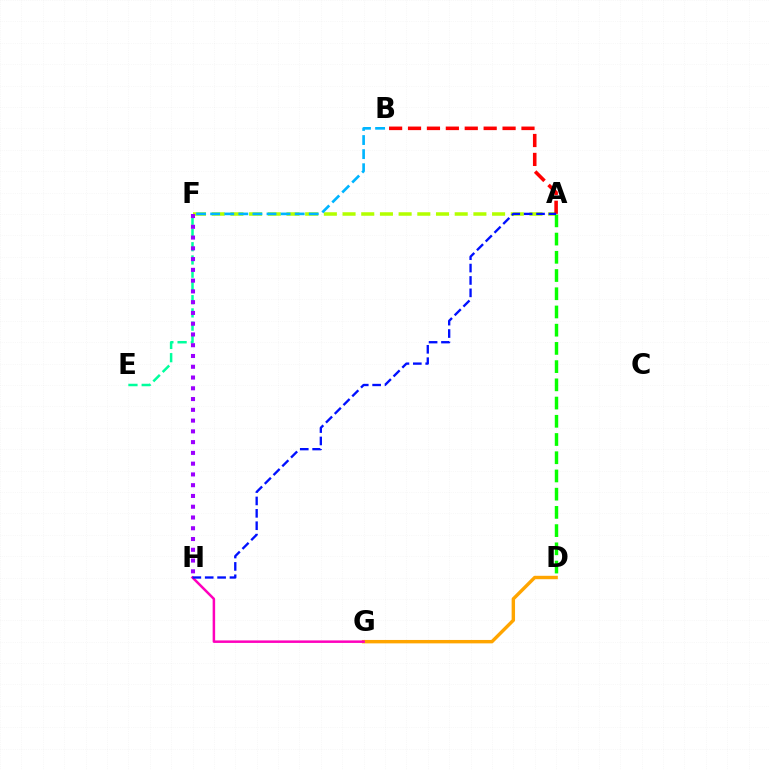{('A', 'F'): [{'color': '#b3ff00', 'line_style': 'dashed', 'thickness': 2.54}], ('D', 'G'): [{'color': '#ffa500', 'line_style': 'solid', 'thickness': 2.45}], ('A', 'D'): [{'color': '#08ff00', 'line_style': 'dashed', 'thickness': 2.48}], ('A', 'B'): [{'color': '#ff0000', 'line_style': 'dashed', 'thickness': 2.57}], ('G', 'H'): [{'color': '#ff00bd', 'line_style': 'solid', 'thickness': 1.8}], ('A', 'H'): [{'color': '#0010ff', 'line_style': 'dashed', 'thickness': 1.68}], ('B', 'F'): [{'color': '#00b5ff', 'line_style': 'dashed', 'thickness': 1.91}], ('E', 'F'): [{'color': '#00ff9d', 'line_style': 'dashed', 'thickness': 1.8}], ('F', 'H'): [{'color': '#9b00ff', 'line_style': 'dotted', 'thickness': 2.93}]}